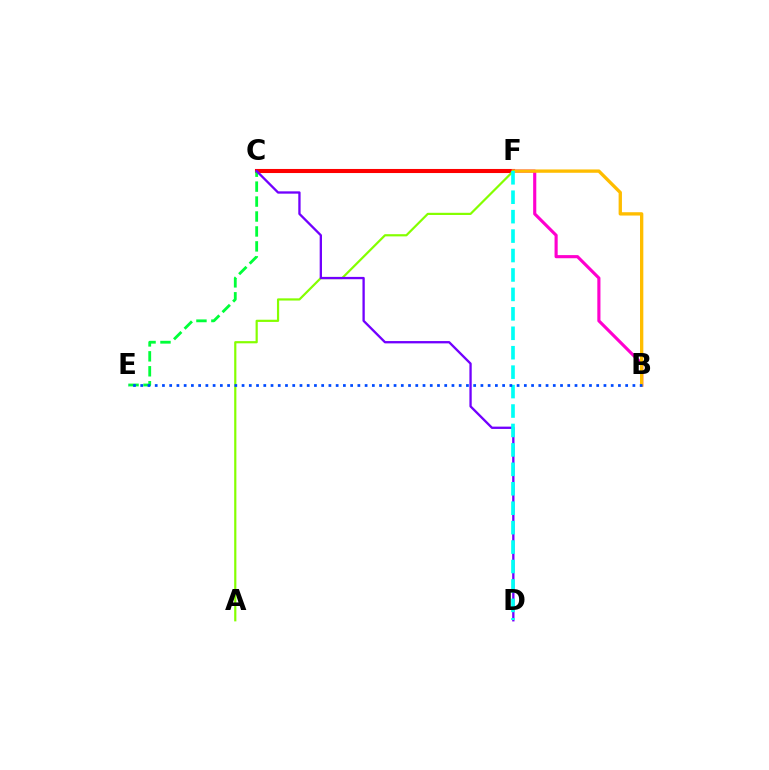{('C', 'F'): [{'color': '#ff0000', 'line_style': 'solid', 'thickness': 2.93}], ('B', 'F'): [{'color': '#ff00cf', 'line_style': 'solid', 'thickness': 2.26}, {'color': '#ffbd00', 'line_style': 'solid', 'thickness': 2.4}], ('C', 'E'): [{'color': '#00ff39', 'line_style': 'dashed', 'thickness': 2.03}], ('A', 'F'): [{'color': '#84ff00', 'line_style': 'solid', 'thickness': 1.58}], ('C', 'D'): [{'color': '#7200ff', 'line_style': 'solid', 'thickness': 1.67}], ('D', 'F'): [{'color': '#00fff6', 'line_style': 'dashed', 'thickness': 2.64}], ('B', 'E'): [{'color': '#004bff', 'line_style': 'dotted', 'thickness': 1.97}]}